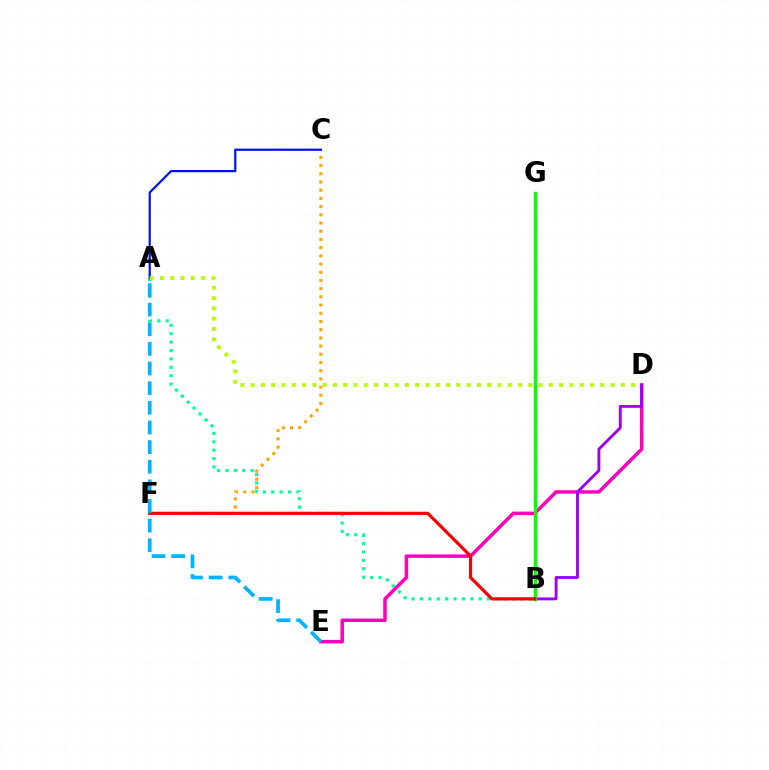{('D', 'E'): [{'color': '#ff00bd', 'line_style': 'solid', 'thickness': 2.51}], ('A', 'B'): [{'color': '#00ff9d', 'line_style': 'dotted', 'thickness': 2.28}], ('B', 'D'): [{'color': '#9b00ff', 'line_style': 'solid', 'thickness': 2.06}], ('B', 'G'): [{'color': '#08ff00', 'line_style': 'solid', 'thickness': 2.48}], ('C', 'F'): [{'color': '#ffa500', 'line_style': 'dotted', 'thickness': 2.23}], ('B', 'F'): [{'color': '#ff0000', 'line_style': 'solid', 'thickness': 2.29}], ('A', 'E'): [{'color': '#00b5ff', 'line_style': 'dashed', 'thickness': 2.67}], ('A', 'C'): [{'color': '#0010ff', 'line_style': 'solid', 'thickness': 1.59}], ('A', 'D'): [{'color': '#b3ff00', 'line_style': 'dotted', 'thickness': 2.79}]}